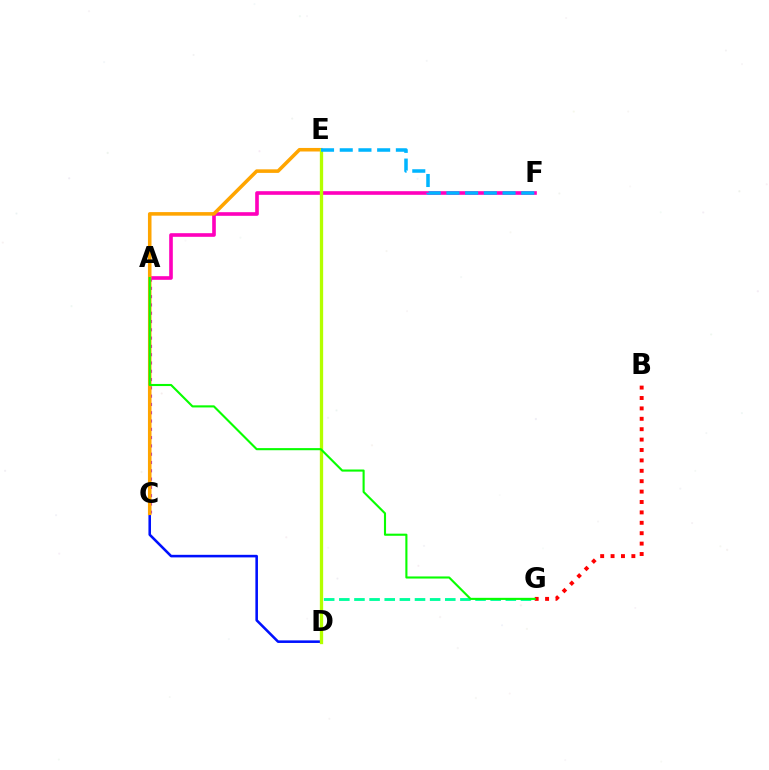{('C', 'D'): [{'color': '#0010ff', 'line_style': 'solid', 'thickness': 1.85}], ('A', 'F'): [{'color': '#ff00bd', 'line_style': 'solid', 'thickness': 2.61}], ('D', 'G'): [{'color': '#00ff9d', 'line_style': 'dashed', 'thickness': 2.06}], ('A', 'C'): [{'color': '#9b00ff', 'line_style': 'dotted', 'thickness': 2.25}], ('C', 'E'): [{'color': '#ffa500', 'line_style': 'solid', 'thickness': 2.56}], ('B', 'G'): [{'color': '#ff0000', 'line_style': 'dotted', 'thickness': 2.83}], ('D', 'E'): [{'color': '#b3ff00', 'line_style': 'solid', 'thickness': 2.38}], ('A', 'G'): [{'color': '#08ff00', 'line_style': 'solid', 'thickness': 1.52}], ('E', 'F'): [{'color': '#00b5ff', 'line_style': 'dashed', 'thickness': 2.54}]}